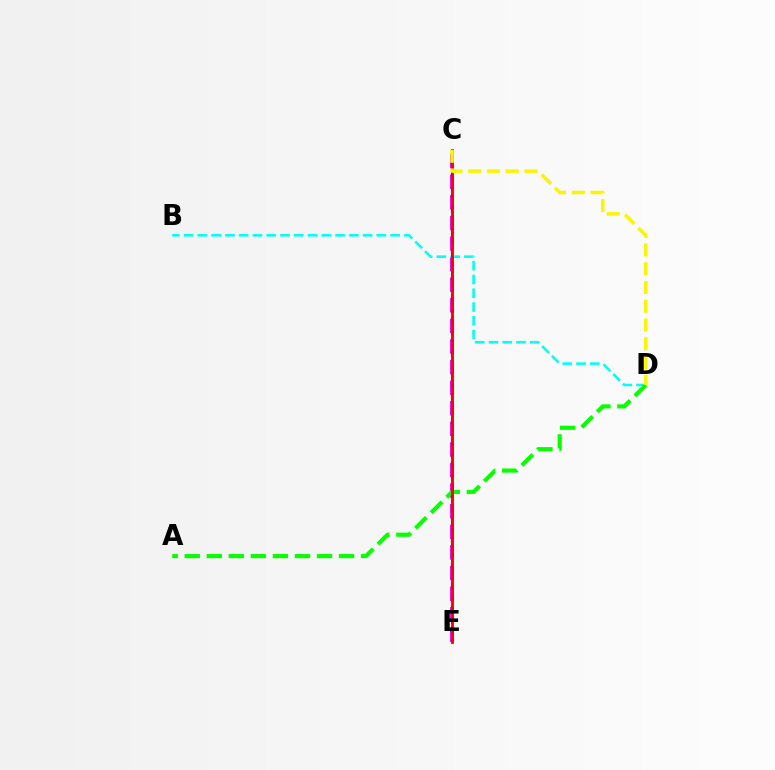{('C', 'E'): [{'color': '#ee00ff', 'line_style': 'dashed', 'thickness': 2.8}, {'color': '#0010ff', 'line_style': 'dashed', 'thickness': 1.51}, {'color': '#ff0000', 'line_style': 'solid', 'thickness': 2.06}], ('B', 'D'): [{'color': '#00fff6', 'line_style': 'dashed', 'thickness': 1.87}], ('A', 'D'): [{'color': '#08ff00', 'line_style': 'dashed', 'thickness': 2.99}], ('C', 'D'): [{'color': '#fcf500', 'line_style': 'dashed', 'thickness': 2.55}]}